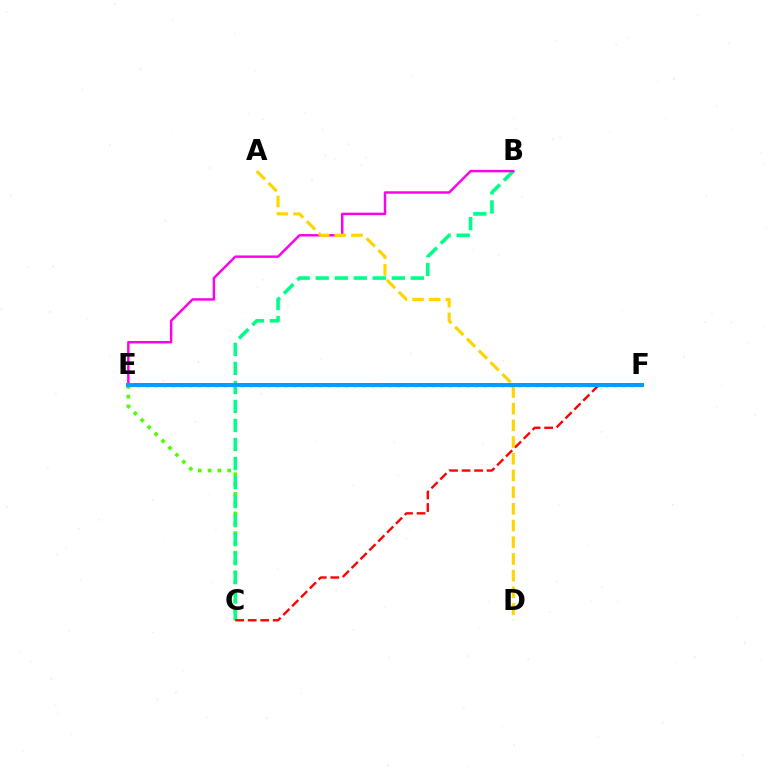{('C', 'E'): [{'color': '#4fff00', 'line_style': 'dotted', 'thickness': 2.66}], ('B', 'C'): [{'color': '#00ff86', 'line_style': 'dashed', 'thickness': 2.58}], ('B', 'E'): [{'color': '#ff00ed', 'line_style': 'solid', 'thickness': 1.77}], ('C', 'F'): [{'color': '#ff0000', 'line_style': 'dashed', 'thickness': 1.7}], ('A', 'D'): [{'color': '#ffd500', 'line_style': 'dashed', 'thickness': 2.27}], ('E', 'F'): [{'color': '#3700ff', 'line_style': 'dotted', 'thickness': 2.35}, {'color': '#009eff', 'line_style': 'solid', 'thickness': 2.89}]}